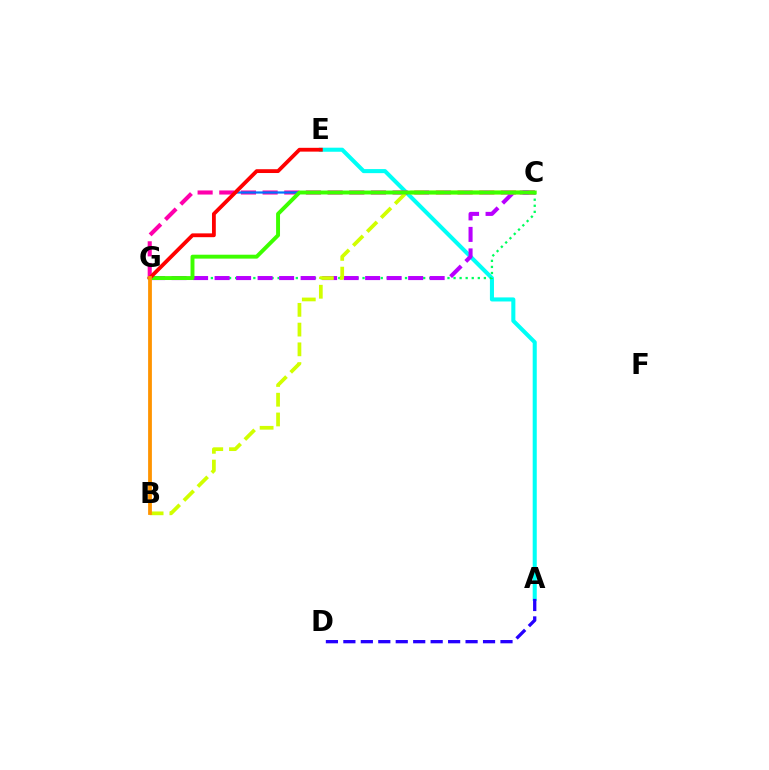{('A', 'E'): [{'color': '#00fff6', 'line_style': 'solid', 'thickness': 2.92}], ('C', 'G'): [{'color': '#ff00ac', 'line_style': 'dashed', 'thickness': 2.94}, {'color': '#00ff5c', 'line_style': 'dotted', 'thickness': 1.65}, {'color': '#b900ff', 'line_style': 'dashed', 'thickness': 2.92}, {'color': '#0074ff', 'line_style': 'solid', 'thickness': 1.6}, {'color': '#3dff00', 'line_style': 'solid', 'thickness': 2.82}], ('B', 'C'): [{'color': '#d1ff00', 'line_style': 'dashed', 'thickness': 2.68}], ('E', 'G'): [{'color': '#ff0000', 'line_style': 'solid', 'thickness': 2.74}], ('A', 'D'): [{'color': '#2500ff', 'line_style': 'dashed', 'thickness': 2.37}], ('B', 'G'): [{'color': '#ff9400', 'line_style': 'solid', 'thickness': 2.72}]}